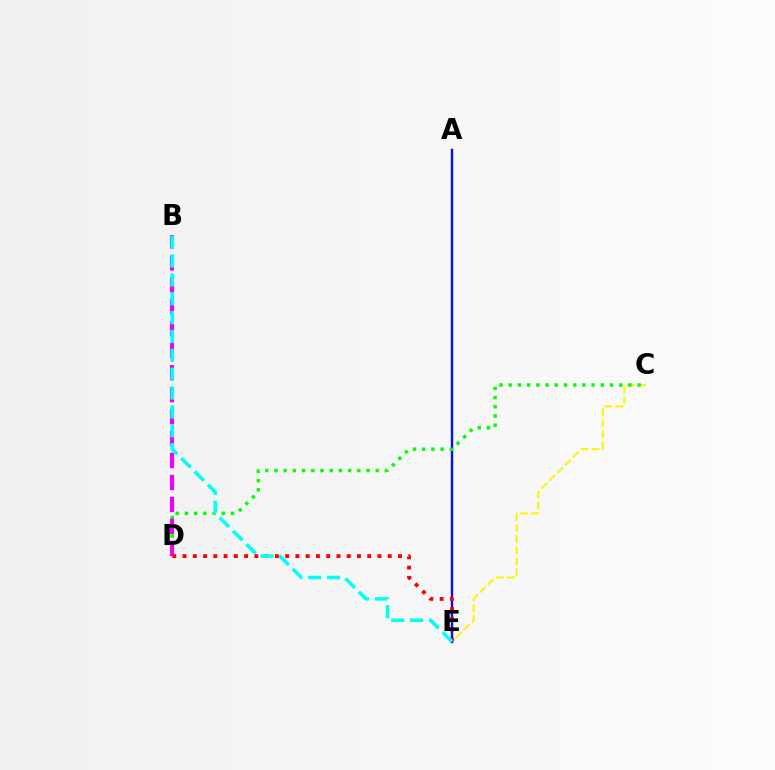{('C', 'E'): [{'color': '#fcf500', 'line_style': 'dashed', 'thickness': 1.5}], ('A', 'E'): [{'color': '#0010ff', 'line_style': 'solid', 'thickness': 1.73}], ('C', 'D'): [{'color': '#08ff00', 'line_style': 'dotted', 'thickness': 2.5}], ('B', 'D'): [{'color': '#ee00ff', 'line_style': 'dashed', 'thickness': 2.98}], ('D', 'E'): [{'color': '#ff0000', 'line_style': 'dotted', 'thickness': 2.79}], ('B', 'E'): [{'color': '#00fff6', 'line_style': 'dashed', 'thickness': 2.56}]}